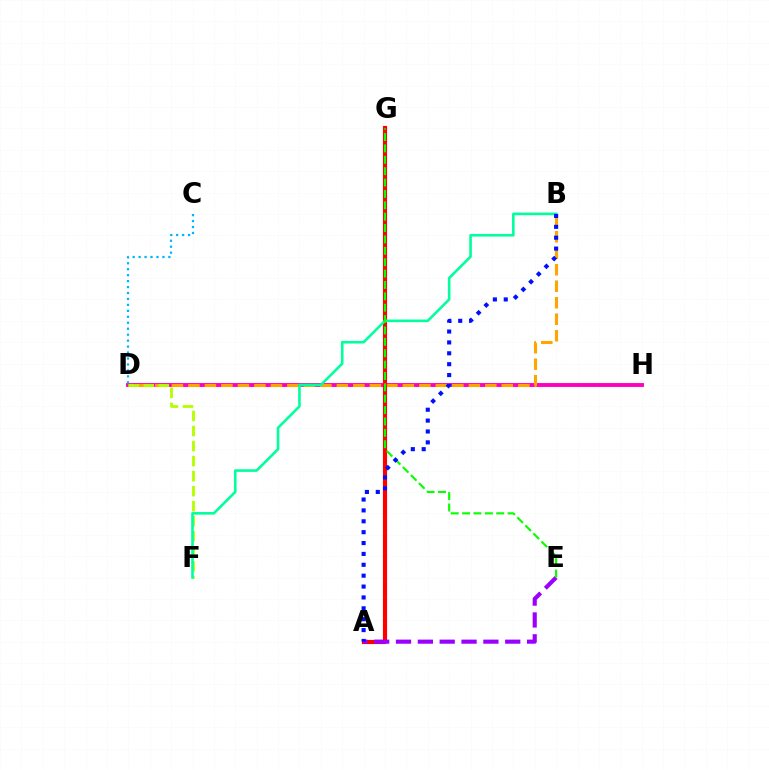{('D', 'H'): [{'color': '#ff00bd', 'line_style': 'solid', 'thickness': 2.81}], ('B', 'D'): [{'color': '#ffa500', 'line_style': 'dashed', 'thickness': 2.24}], ('C', 'D'): [{'color': '#00b5ff', 'line_style': 'dotted', 'thickness': 1.62}], ('A', 'G'): [{'color': '#ff0000', 'line_style': 'solid', 'thickness': 2.97}], ('A', 'E'): [{'color': '#9b00ff', 'line_style': 'dashed', 'thickness': 2.97}], ('D', 'F'): [{'color': '#b3ff00', 'line_style': 'dashed', 'thickness': 2.04}], ('B', 'F'): [{'color': '#00ff9d', 'line_style': 'solid', 'thickness': 1.88}], ('E', 'G'): [{'color': '#08ff00', 'line_style': 'dashed', 'thickness': 1.55}], ('A', 'B'): [{'color': '#0010ff', 'line_style': 'dotted', 'thickness': 2.96}]}